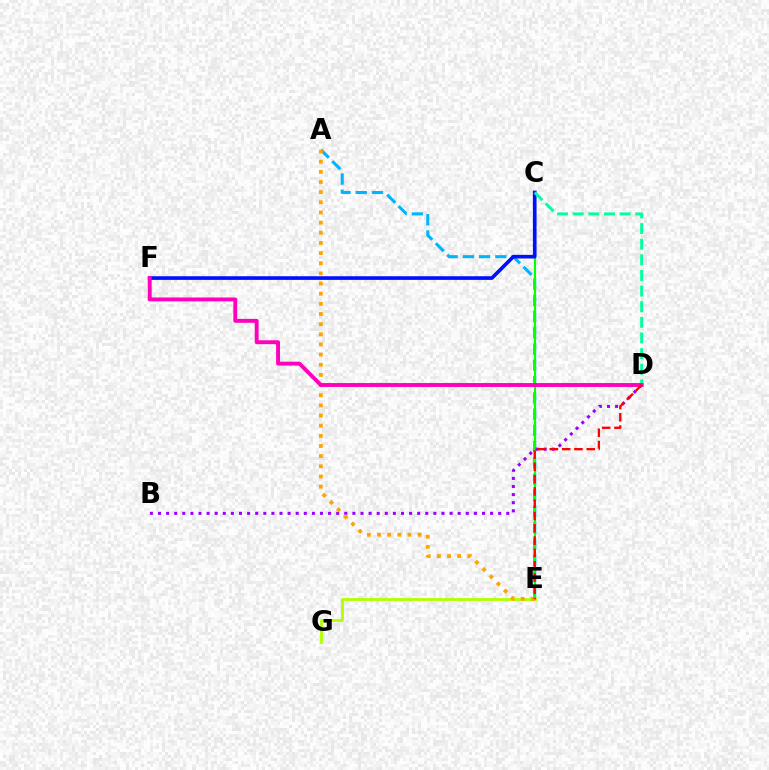{('A', 'E'): [{'color': '#00b5ff', 'line_style': 'dashed', 'thickness': 2.21}, {'color': '#ffa500', 'line_style': 'dotted', 'thickness': 2.76}], ('E', 'G'): [{'color': '#b3ff00', 'line_style': 'solid', 'thickness': 2.03}], ('C', 'E'): [{'color': '#08ff00', 'line_style': 'solid', 'thickness': 1.5}], ('B', 'D'): [{'color': '#9b00ff', 'line_style': 'dotted', 'thickness': 2.2}], ('C', 'F'): [{'color': '#0010ff', 'line_style': 'solid', 'thickness': 2.64}], ('C', 'D'): [{'color': '#00ff9d', 'line_style': 'dashed', 'thickness': 2.12}], ('D', 'F'): [{'color': '#ff00bd', 'line_style': 'solid', 'thickness': 2.81}], ('D', 'E'): [{'color': '#ff0000', 'line_style': 'dashed', 'thickness': 1.67}]}